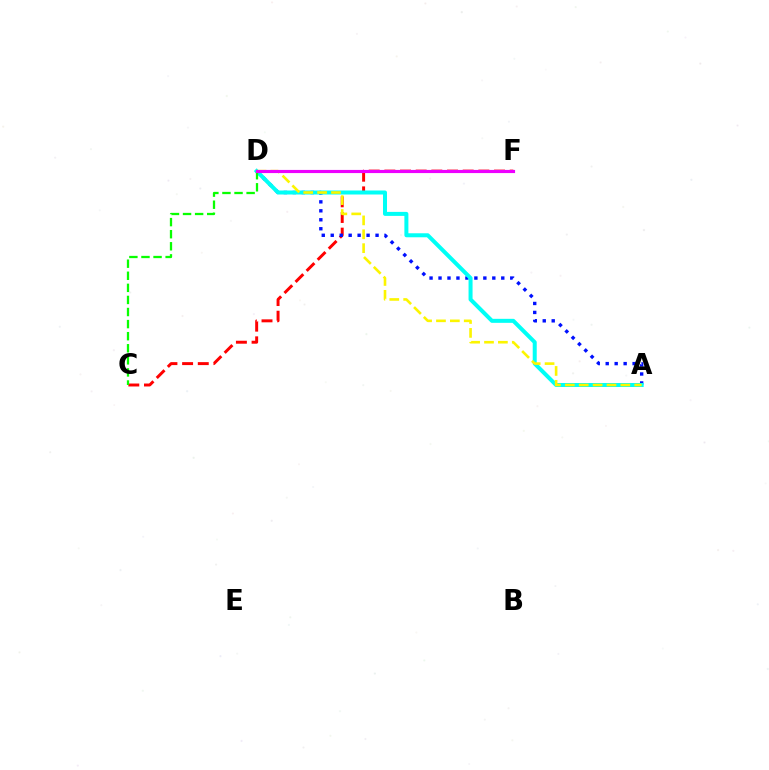{('C', 'F'): [{'color': '#ff0000', 'line_style': 'dashed', 'thickness': 2.13}], ('A', 'D'): [{'color': '#0010ff', 'line_style': 'dotted', 'thickness': 2.44}, {'color': '#00fff6', 'line_style': 'solid', 'thickness': 2.88}, {'color': '#fcf500', 'line_style': 'dashed', 'thickness': 1.89}], ('C', 'D'): [{'color': '#08ff00', 'line_style': 'dashed', 'thickness': 1.64}], ('D', 'F'): [{'color': '#ee00ff', 'line_style': 'solid', 'thickness': 2.27}]}